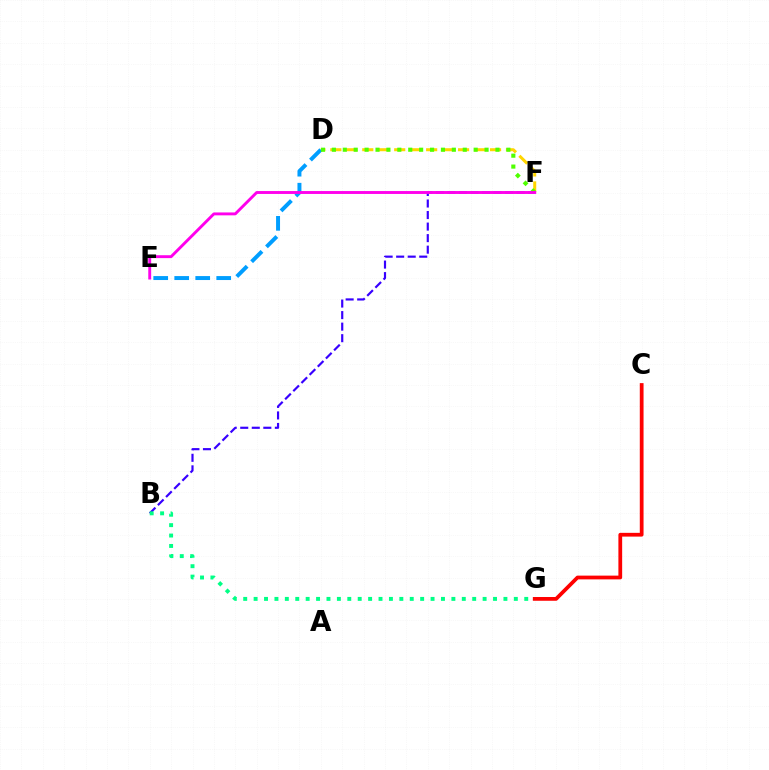{('D', 'F'): [{'color': '#ffd500', 'line_style': 'dashed', 'thickness': 2.17}, {'color': '#4fff00', 'line_style': 'dotted', 'thickness': 2.96}], ('C', 'G'): [{'color': '#ff0000', 'line_style': 'solid', 'thickness': 2.71}], ('B', 'F'): [{'color': '#3700ff', 'line_style': 'dashed', 'thickness': 1.57}], ('D', 'E'): [{'color': '#009eff', 'line_style': 'dashed', 'thickness': 2.85}], ('E', 'F'): [{'color': '#ff00ed', 'line_style': 'solid', 'thickness': 2.09}], ('B', 'G'): [{'color': '#00ff86', 'line_style': 'dotted', 'thickness': 2.83}]}